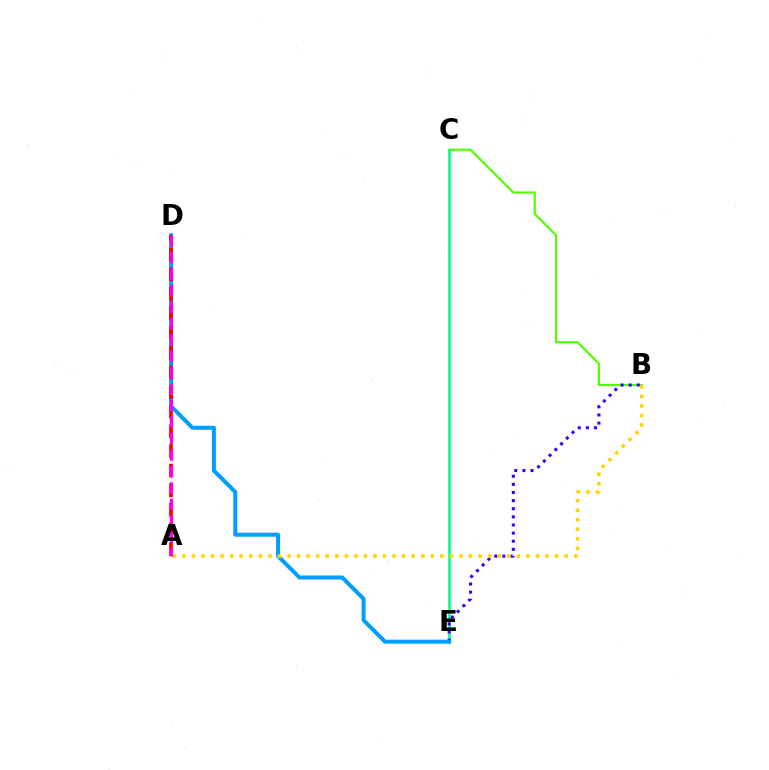{('B', 'C'): [{'color': '#4fff00', 'line_style': 'solid', 'thickness': 1.56}], ('C', 'E'): [{'color': '#00ff86', 'line_style': 'solid', 'thickness': 1.9}], ('B', 'E'): [{'color': '#3700ff', 'line_style': 'dotted', 'thickness': 2.21}], ('D', 'E'): [{'color': '#009eff', 'line_style': 'solid', 'thickness': 2.87}], ('A', 'B'): [{'color': '#ffd500', 'line_style': 'dotted', 'thickness': 2.6}], ('A', 'D'): [{'color': '#ff0000', 'line_style': 'dashed', 'thickness': 2.67}, {'color': '#ff00ed', 'line_style': 'dashed', 'thickness': 2.23}]}